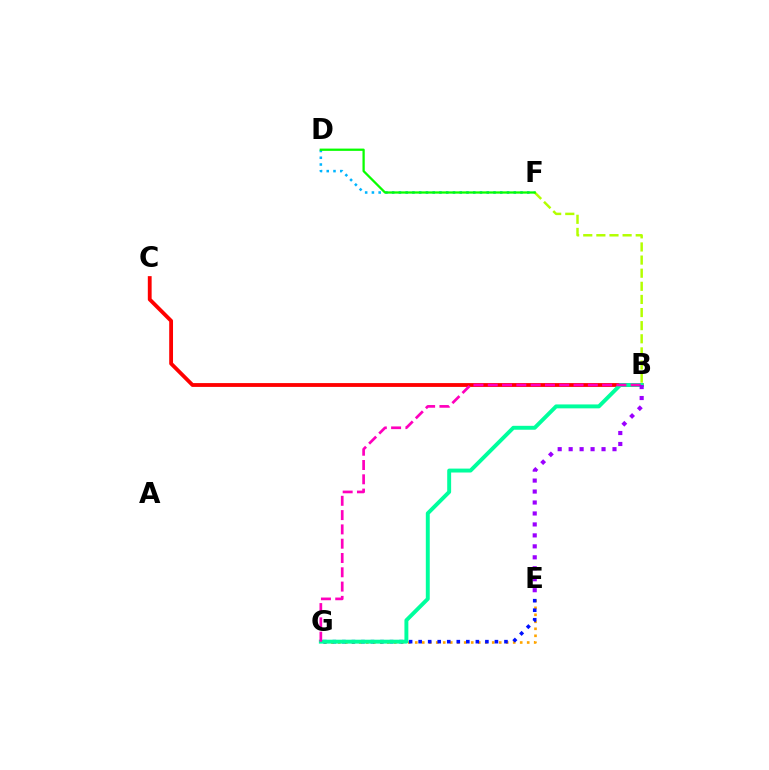{('E', 'G'): [{'color': '#ffa500', 'line_style': 'dotted', 'thickness': 1.9}, {'color': '#0010ff', 'line_style': 'dotted', 'thickness': 2.59}], ('D', 'F'): [{'color': '#00b5ff', 'line_style': 'dotted', 'thickness': 1.84}, {'color': '#08ff00', 'line_style': 'solid', 'thickness': 1.64}], ('B', 'F'): [{'color': '#b3ff00', 'line_style': 'dashed', 'thickness': 1.78}], ('B', 'C'): [{'color': '#ff0000', 'line_style': 'solid', 'thickness': 2.75}], ('B', 'G'): [{'color': '#00ff9d', 'line_style': 'solid', 'thickness': 2.82}, {'color': '#ff00bd', 'line_style': 'dashed', 'thickness': 1.94}], ('B', 'E'): [{'color': '#9b00ff', 'line_style': 'dotted', 'thickness': 2.98}]}